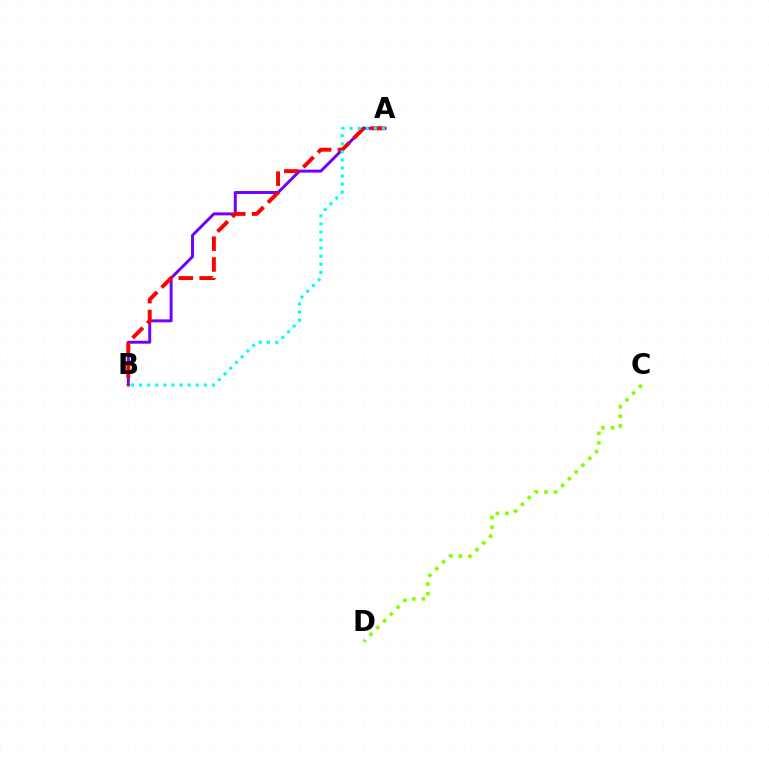{('A', 'B'): [{'color': '#7200ff', 'line_style': 'solid', 'thickness': 2.12}, {'color': '#ff0000', 'line_style': 'dashed', 'thickness': 2.83}, {'color': '#00fff6', 'line_style': 'dotted', 'thickness': 2.2}], ('C', 'D'): [{'color': '#84ff00', 'line_style': 'dotted', 'thickness': 2.61}]}